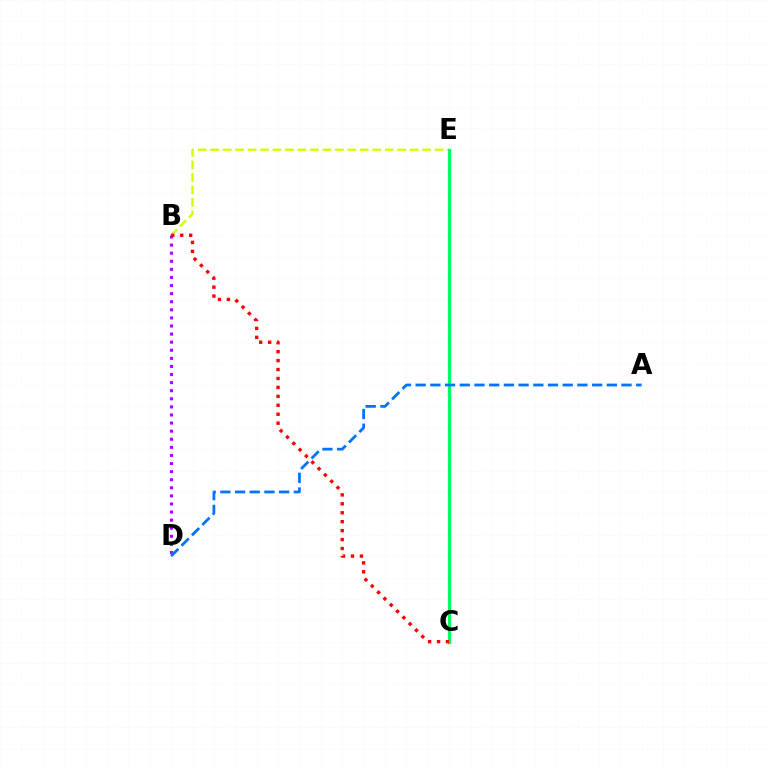{('B', 'E'): [{'color': '#d1ff00', 'line_style': 'dashed', 'thickness': 1.69}], ('C', 'E'): [{'color': '#00ff5c', 'line_style': 'solid', 'thickness': 2.3}], ('B', 'D'): [{'color': '#b900ff', 'line_style': 'dotted', 'thickness': 2.2}], ('B', 'C'): [{'color': '#ff0000', 'line_style': 'dotted', 'thickness': 2.43}], ('A', 'D'): [{'color': '#0074ff', 'line_style': 'dashed', 'thickness': 2.0}]}